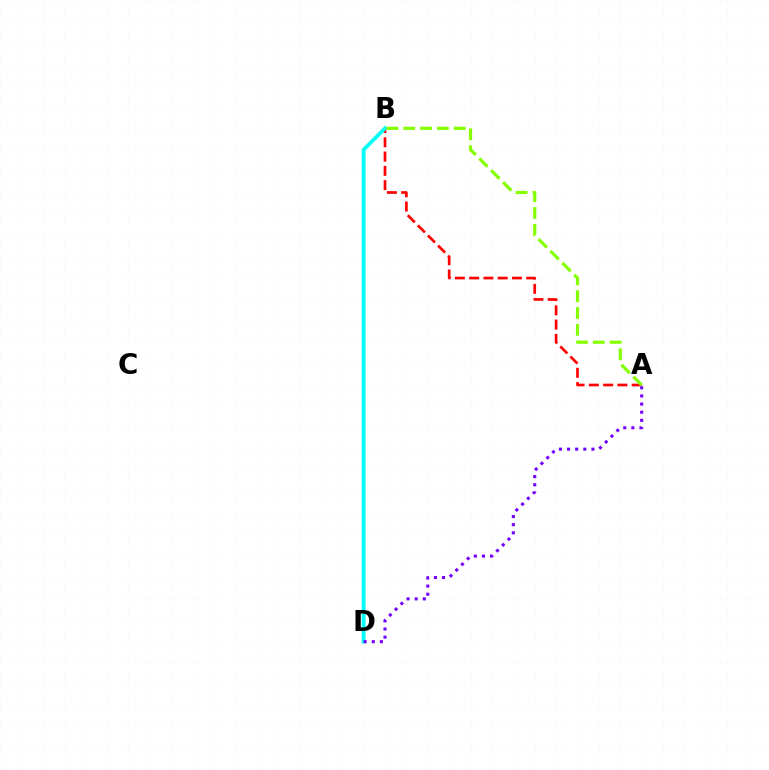{('A', 'B'): [{'color': '#ff0000', 'line_style': 'dashed', 'thickness': 1.94}, {'color': '#84ff00', 'line_style': 'dashed', 'thickness': 2.29}], ('B', 'D'): [{'color': '#00fff6', 'line_style': 'solid', 'thickness': 2.74}], ('A', 'D'): [{'color': '#7200ff', 'line_style': 'dotted', 'thickness': 2.21}]}